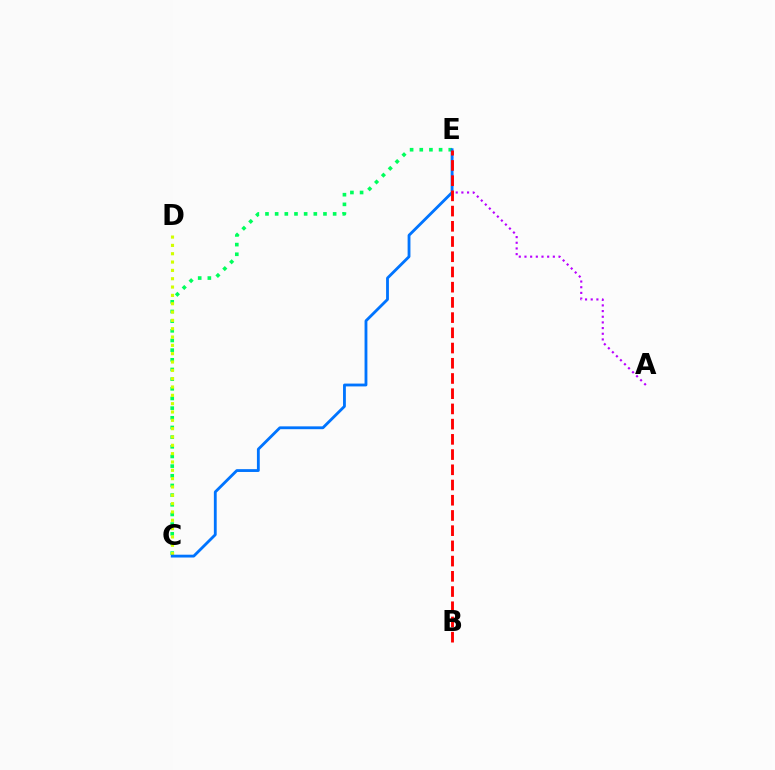{('A', 'E'): [{'color': '#b900ff', 'line_style': 'dotted', 'thickness': 1.54}], ('C', 'E'): [{'color': '#00ff5c', 'line_style': 'dotted', 'thickness': 2.63}, {'color': '#0074ff', 'line_style': 'solid', 'thickness': 2.03}], ('C', 'D'): [{'color': '#d1ff00', 'line_style': 'dotted', 'thickness': 2.26}], ('B', 'E'): [{'color': '#ff0000', 'line_style': 'dashed', 'thickness': 2.07}]}